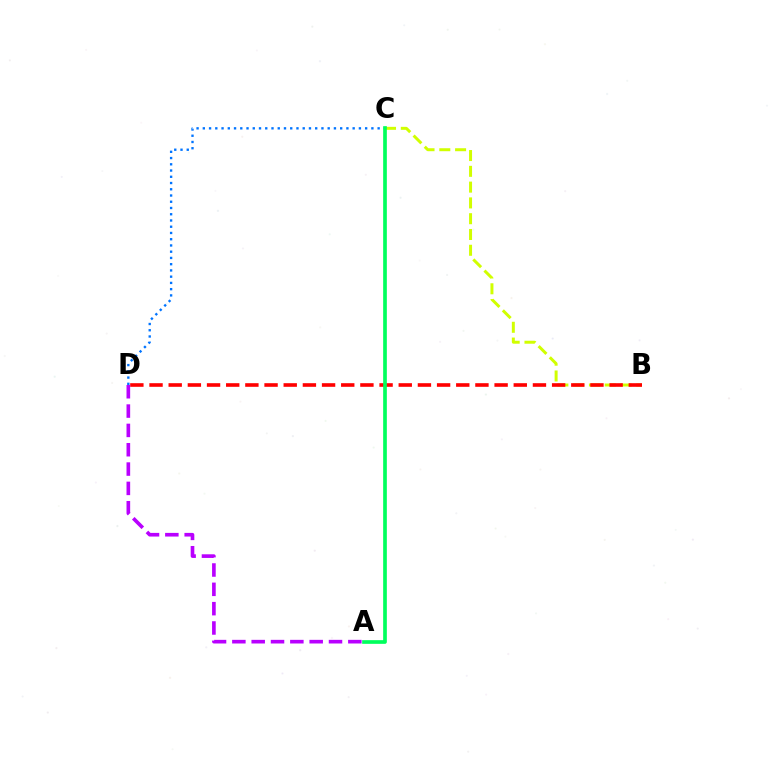{('C', 'D'): [{'color': '#0074ff', 'line_style': 'dotted', 'thickness': 1.7}], ('B', 'C'): [{'color': '#d1ff00', 'line_style': 'dashed', 'thickness': 2.14}], ('B', 'D'): [{'color': '#ff0000', 'line_style': 'dashed', 'thickness': 2.6}], ('A', 'D'): [{'color': '#b900ff', 'line_style': 'dashed', 'thickness': 2.63}], ('A', 'C'): [{'color': '#00ff5c', 'line_style': 'solid', 'thickness': 2.65}]}